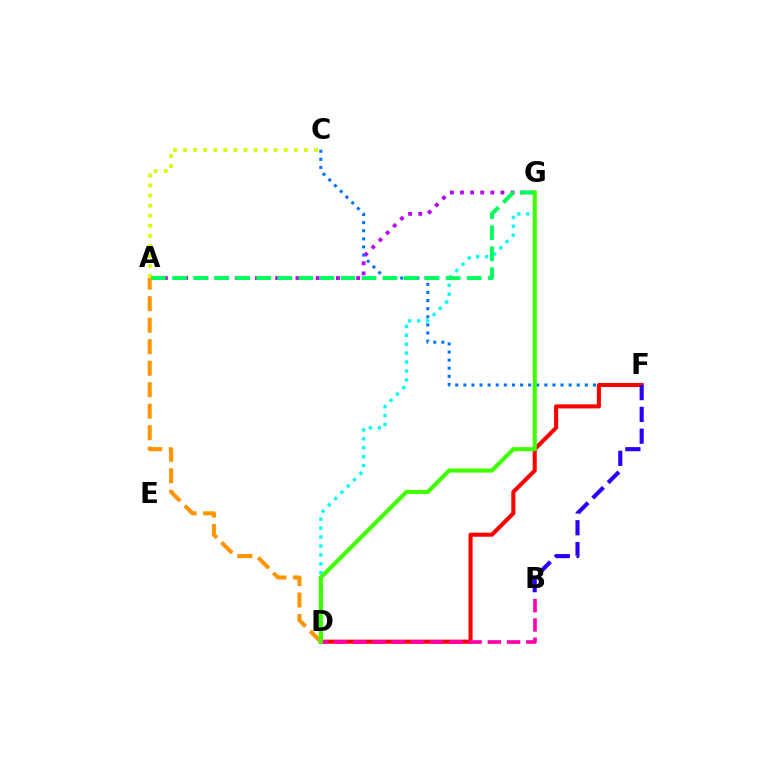{('D', 'G'): [{'color': '#00fff6', 'line_style': 'dotted', 'thickness': 2.42}, {'color': '#3dff00', 'line_style': 'solid', 'thickness': 2.95}], ('A', 'G'): [{'color': '#b900ff', 'line_style': 'dotted', 'thickness': 2.75}, {'color': '#00ff5c', 'line_style': 'dashed', 'thickness': 2.86}], ('C', 'F'): [{'color': '#0074ff', 'line_style': 'dotted', 'thickness': 2.2}], ('D', 'F'): [{'color': '#ff0000', 'line_style': 'solid', 'thickness': 2.93}], ('A', 'C'): [{'color': '#d1ff00', 'line_style': 'dotted', 'thickness': 2.74}], ('A', 'D'): [{'color': '#ff9400', 'line_style': 'dashed', 'thickness': 2.92}], ('B', 'D'): [{'color': '#ff00ac', 'line_style': 'dashed', 'thickness': 2.61}], ('B', 'F'): [{'color': '#2500ff', 'line_style': 'dashed', 'thickness': 2.96}]}